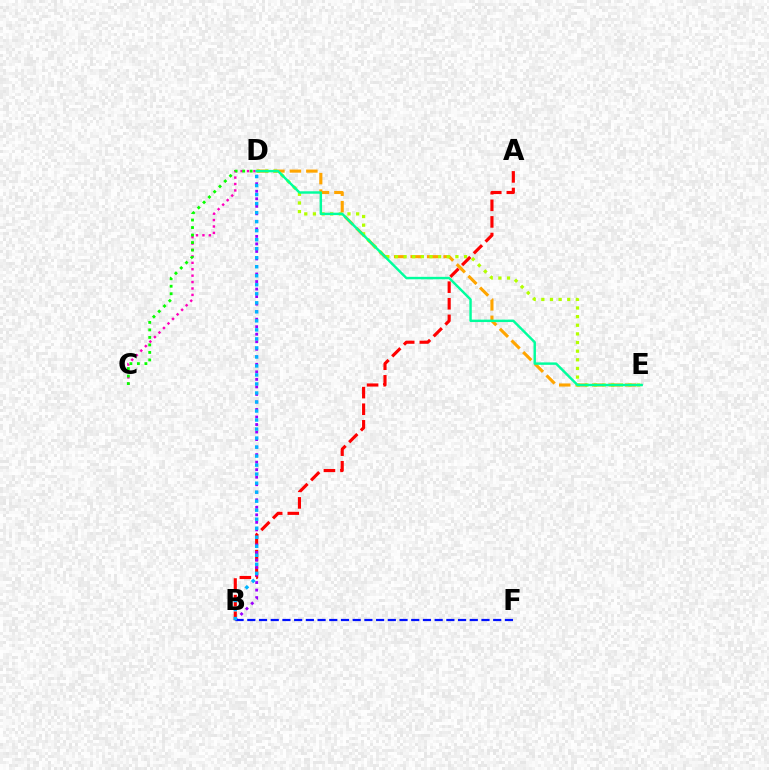{('D', 'E'): [{'color': '#ffa500', 'line_style': 'dashed', 'thickness': 2.24}, {'color': '#b3ff00', 'line_style': 'dotted', 'thickness': 2.35}, {'color': '#00ff9d', 'line_style': 'solid', 'thickness': 1.76}], ('C', 'D'): [{'color': '#ff00bd', 'line_style': 'dotted', 'thickness': 1.74}, {'color': '#08ff00', 'line_style': 'dotted', 'thickness': 2.04}], ('A', 'B'): [{'color': '#ff0000', 'line_style': 'dashed', 'thickness': 2.25}], ('B', 'D'): [{'color': '#9b00ff', 'line_style': 'dotted', 'thickness': 2.04}, {'color': '#00b5ff', 'line_style': 'dotted', 'thickness': 2.45}], ('B', 'F'): [{'color': '#0010ff', 'line_style': 'dashed', 'thickness': 1.59}]}